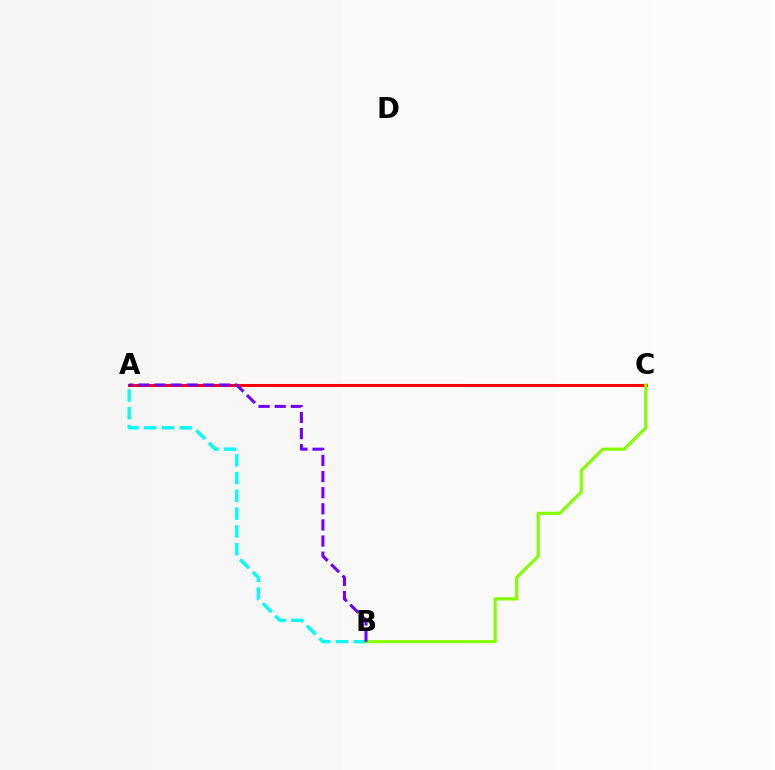{('A', 'B'): [{'color': '#00fff6', 'line_style': 'dashed', 'thickness': 2.41}, {'color': '#7200ff', 'line_style': 'dashed', 'thickness': 2.19}], ('A', 'C'): [{'color': '#ff0000', 'line_style': 'solid', 'thickness': 2.19}], ('B', 'C'): [{'color': '#84ff00', 'line_style': 'solid', 'thickness': 2.27}]}